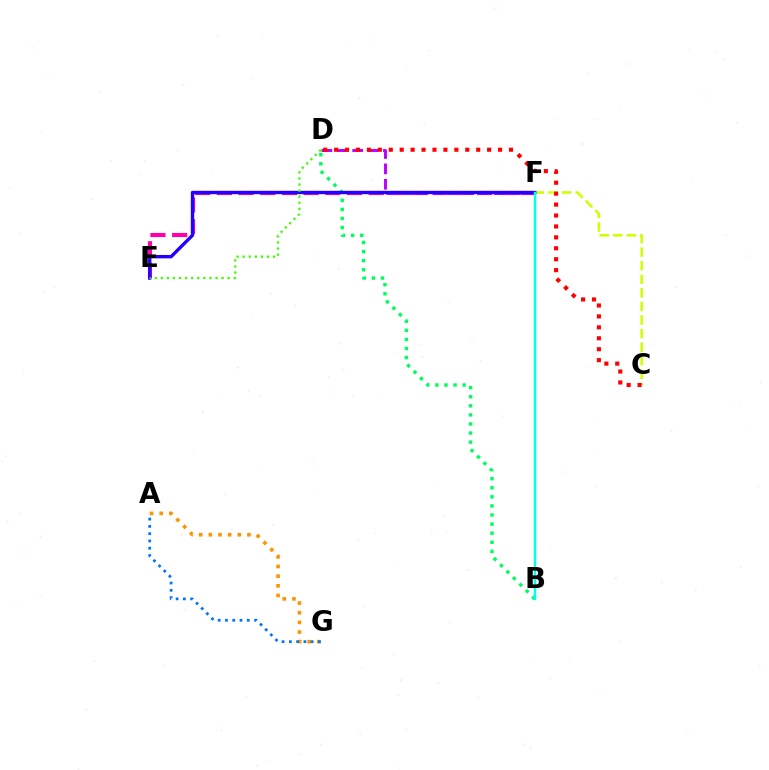{('C', 'F'): [{'color': '#d1ff00', 'line_style': 'dashed', 'thickness': 1.84}], ('B', 'D'): [{'color': '#00ff5c', 'line_style': 'dotted', 'thickness': 2.47}], ('E', 'F'): [{'color': '#ff00ac', 'line_style': 'dashed', 'thickness': 2.95}, {'color': '#2500ff', 'line_style': 'solid', 'thickness': 2.42}], ('D', 'F'): [{'color': '#b900ff', 'line_style': 'dashed', 'thickness': 2.09}], ('C', 'D'): [{'color': '#ff0000', 'line_style': 'dotted', 'thickness': 2.97}], ('A', 'G'): [{'color': '#ff9400', 'line_style': 'dotted', 'thickness': 2.63}, {'color': '#0074ff', 'line_style': 'dotted', 'thickness': 1.98}], ('B', 'F'): [{'color': '#00fff6', 'line_style': 'solid', 'thickness': 1.75}], ('D', 'E'): [{'color': '#3dff00', 'line_style': 'dotted', 'thickness': 1.65}]}